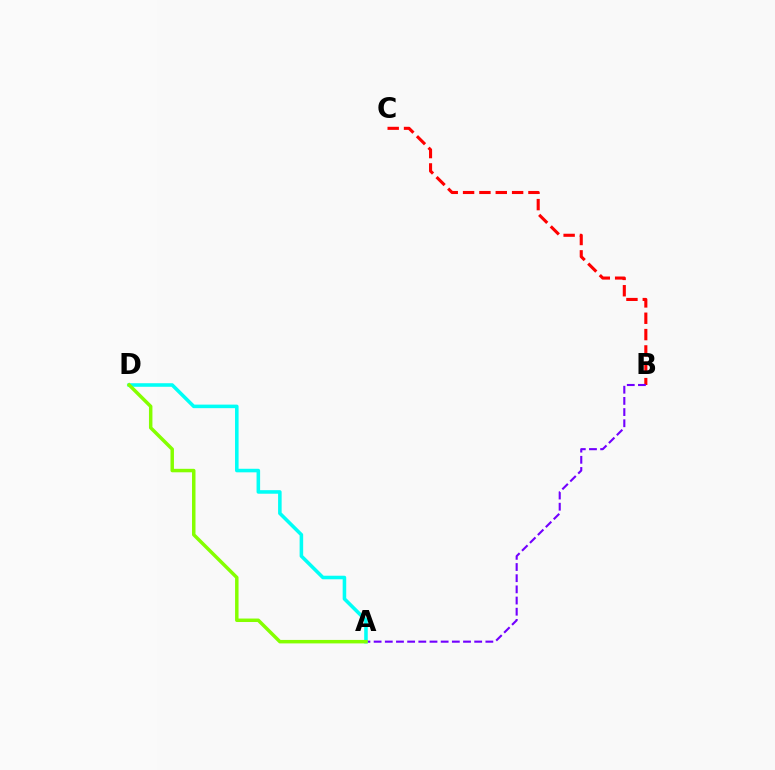{('B', 'C'): [{'color': '#ff0000', 'line_style': 'dashed', 'thickness': 2.22}], ('A', 'B'): [{'color': '#7200ff', 'line_style': 'dashed', 'thickness': 1.52}], ('A', 'D'): [{'color': '#00fff6', 'line_style': 'solid', 'thickness': 2.56}, {'color': '#84ff00', 'line_style': 'solid', 'thickness': 2.5}]}